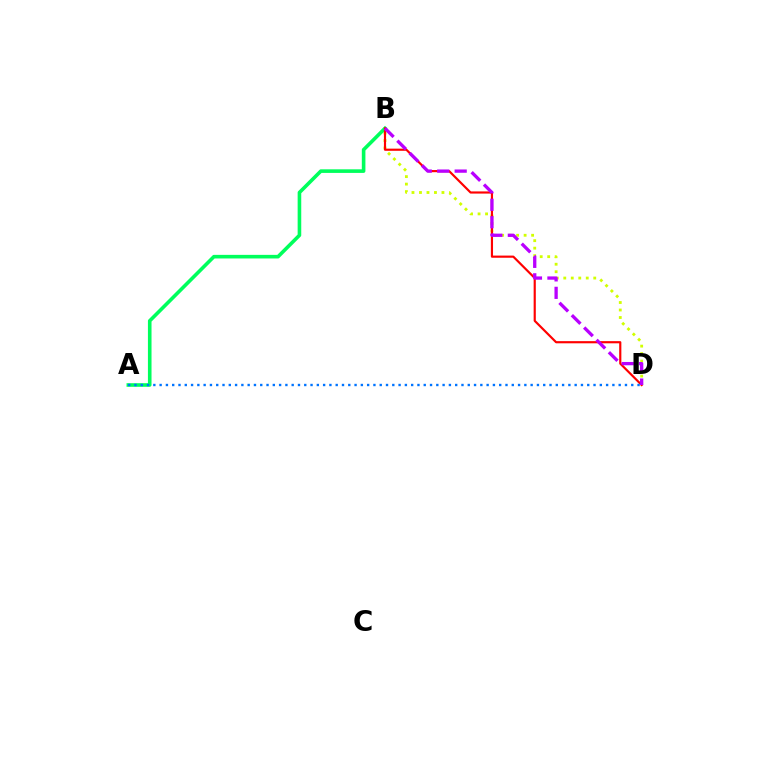{('B', 'D'): [{'color': '#d1ff00', 'line_style': 'dotted', 'thickness': 2.04}, {'color': '#ff0000', 'line_style': 'solid', 'thickness': 1.56}, {'color': '#b900ff', 'line_style': 'dashed', 'thickness': 2.37}], ('A', 'B'): [{'color': '#00ff5c', 'line_style': 'solid', 'thickness': 2.59}], ('A', 'D'): [{'color': '#0074ff', 'line_style': 'dotted', 'thickness': 1.71}]}